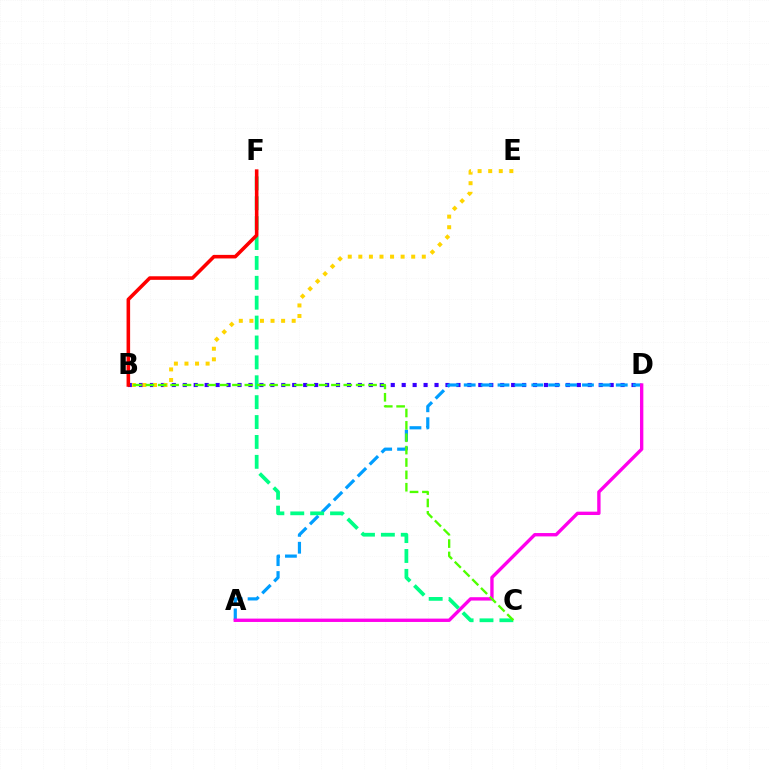{('B', 'D'): [{'color': '#3700ff', 'line_style': 'dotted', 'thickness': 2.97}], ('B', 'E'): [{'color': '#ffd500', 'line_style': 'dotted', 'thickness': 2.87}], ('A', 'D'): [{'color': '#009eff', 'line_style': 'dashed', 'thickness': 2.3}, {'color': '#ff00ed', 'line_style': 'solid', 'thickness': 2.42}], ('C', 'F'): [{'color': '#00ff86', 'line_style': 'dashed', 'thickness': 2.7}], ('B', 'C'): [{'color': '#4fff00', 'line_style': 'dashed', 'thickness': 1.68}], ('B', 'F'): [{'color': '#ff0000', 'line_style': 'solid', 'thickness': 2.57}]}